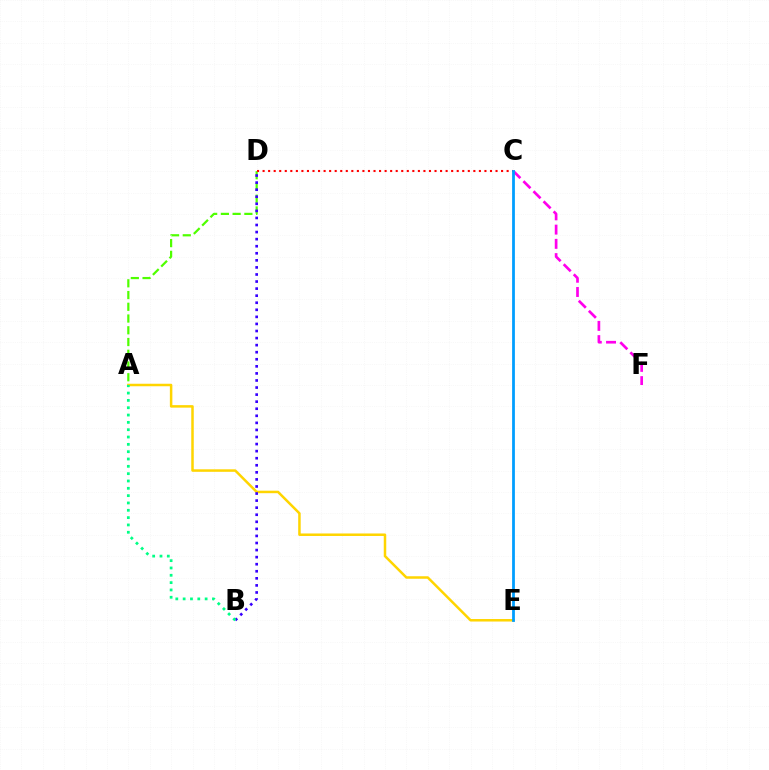{('C', 'F'): [{'color': '#ff00ed', 'line_style': 'dashed', 'thickness': 1.94}], ('A', 'D'): [{'color': '#4fff00', 'line_style': 'dashed', 'thickness': 1.6}], ('C', 'D'): [{'color': '#ff0000', 'line_style': 'dotted', 'thickness': 1.51}], ('A', 'E'): [{'color': '#ffd500', 'line_style': 'solid', 'thickness': 1.8}], ('B', 'D'): [{'color': '#3700ff', 'line_style': 'dotted', 'thickness': 1.92}], ('C', 'E'): [{'color': '#009eff', 'line_style': 'solid', 'thickness': 2.0}], ('A', 'B'): [{'color': '#00ff86', 'line_style': 'dotted', 'thickness': 1.99}]}